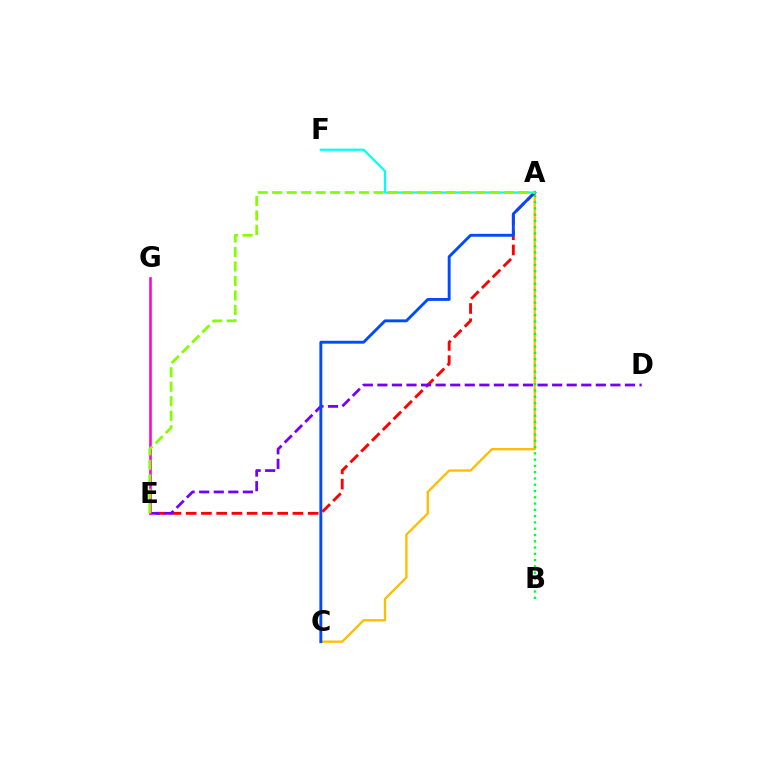{('A', 'E'): [{'color': '#ff0000', 'line_style': 'dashed', 'thickness': 2.07}, {'color': '#84ff00', 'line_style': 'dashed', 'thickness': 1.97}], ('D', 'E'): [{'color': '#7200ff', 'line_style': 'dashed', 'thickness': 1.98}], ('A', 'C'): [{'color': '#ffbd00', 'line_style': 'solid', 'thickness': 1.67}, {'color': '#004bff', 'line_style': 'solid', 'thickness': 2.08}], ('A', 'B'): [{'color': '#00ff39', 'line_style': 'dotted', 'thickness': 1.71}], ('E', 'G'): [{'color': '#ff00cf', 'line_style': 'solid', 'thickness': 1.84}], ('A', 'F'): [{'color': '#00fff6', 'line_style': 'solid', 'thickness': 1.6}]}